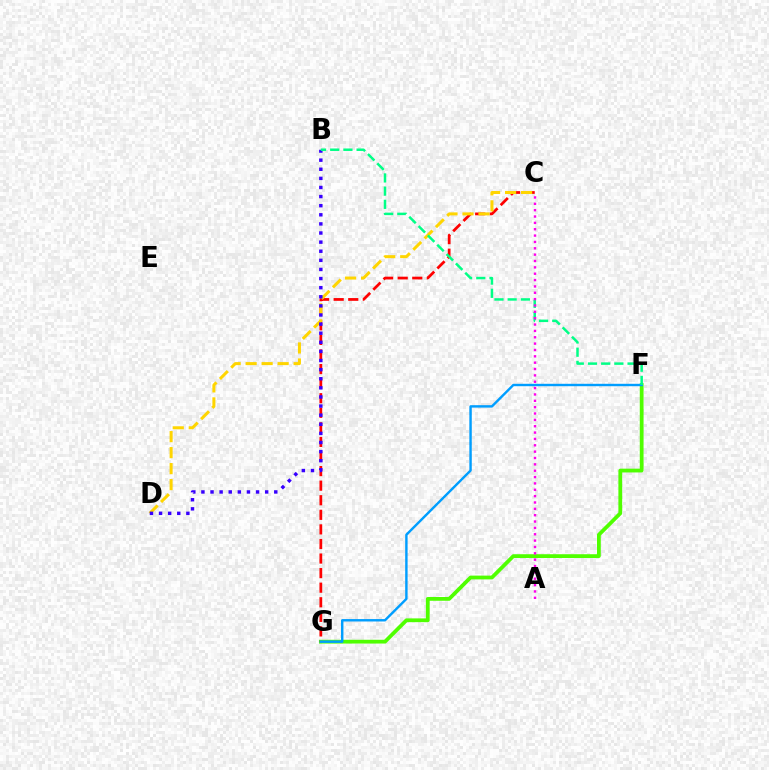{('F', 'G'): [{'color': '#4fff00', 'line_style': 'solid', 'thickness': 2.72}, {'color': '#009eff', 'line_style': 'solid', 'thickness': 1.74}], ('C', 'G'): [{'color': '#ff0000', 'line_style': 'dashed', 'thickness': 1.98}], ('C', 'D'): [{'color': '#ffd500', 'line_style': 'dashed', 'thickness': 2.17}], ('B', 'D'): [{'color': '#3700ff', 'line_style': 'dotted', 'thickness': 2.47}], ('B', 'F'): [{'color': '#00ff86', 'line_style': 'dashed', 'thickness': 1.79}], ('A', 'C'): [{'color': '#ff00ed', 'line_style': 'dotted', 'thickness': 1.73}]}